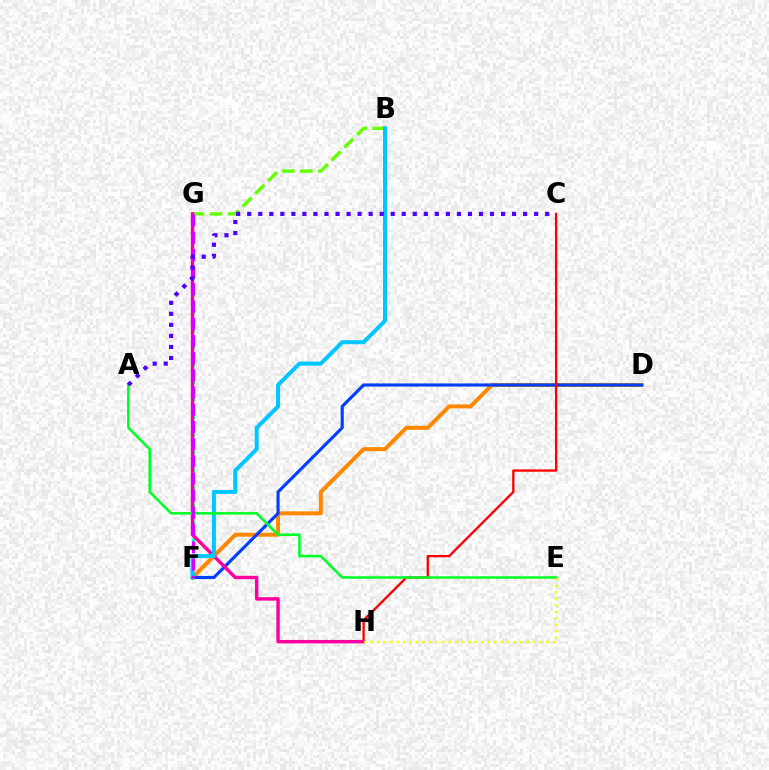{('B', 'G'): [{'color': '#66ff00', 'line_style': 'dashed', 'thickness': 2.45}], ('D', 'F'): [{'color': '#ff8800', 'line_style': 'solid', 'thickness': 2.87}, {'color': '#003fff', 'line_style': 'solid', 'thickness': 2.25}], ('F', 'G'): [{'color': '#00ffaf', 'line_style': 'dotted', 'thickness': 2.38}, {'color': '#d600ff', 'line_style': 'dashed', 'thickness': 2.34}], ('C', 'H'): [{'color': '#ff0000', 'line_style': 'solid', 'thickness': 1.67}], ('G', 'H'): [{'color': '#ff00a0', 'line_style': 'solid', 'thickness': 2.47}], ('B', 'F'): [{'color': '#00c7ff', 'line_style': 'solid', 'thickness': 2.89}], ('A', 'E'): [{'color': '#00ff27', 'line_style': 'solid', 'thickness': 1.83}], ('E', 'H'): [{'color': '#eeff00', 'line_style': 'dotted', 'thickness': 1.77}], ('A', 'C'): [{'color': '#4f00ff', 'line_style': 'dotted', 'thickness': 3.0}]}